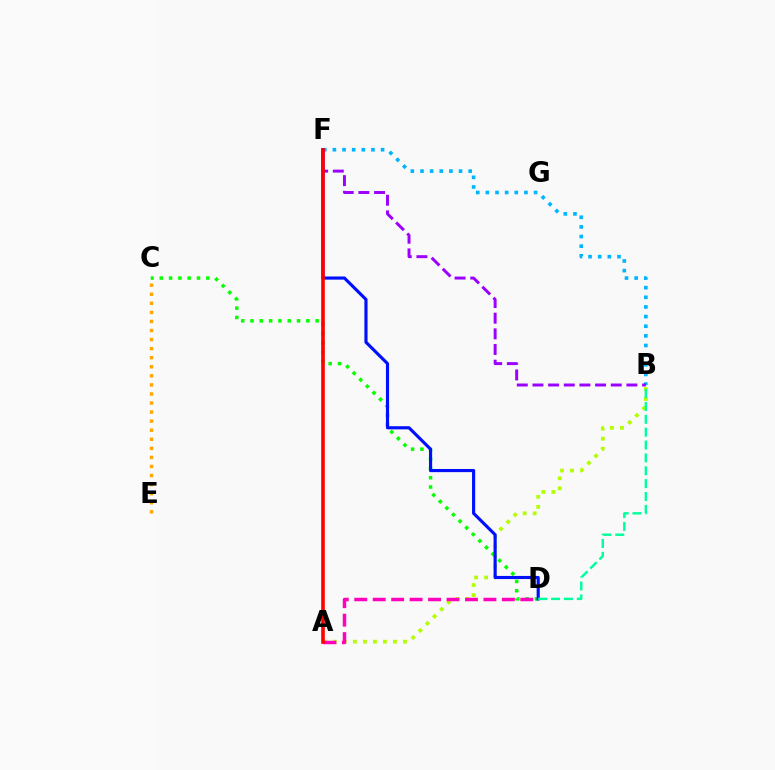{('B', 'F'): [{'color': '#00b5ff', 'line_style': 'dotted', 'thickness': 2.62}, {'color': '#9b00ff', 'line_style': 'dashed', 'thickness': 2.13}], ('A', 'B'): [{'color': '#b3ff00', 'line_style': 'dotted', 'thickness': 2.72}], ('C', 'E'): [{'color': '#ffa500', 'line_style': 'dotted', 'thickness': 2.46}], ('C', 'D'): [{'color': '#08ff00', 'line_style': 'dotted', 'thickness': 2.53}], ('A', 'D'): [{'color': '#ff00bd', 'line_style': 'dashed', 'thickness': 2.51}], ('D', 'F'): [{'color': '#0010ff', 'line_style': 'solid', 'thickness': 2.26}], ('B', 'D'): [{'color': '#00ff9d', 'line_style': 'dashed', 'thickness': 1.75}], ('A', 'F'): [{'color': '#ff0000', 'line_style': 'solid', 'thickness': 2.6}]}